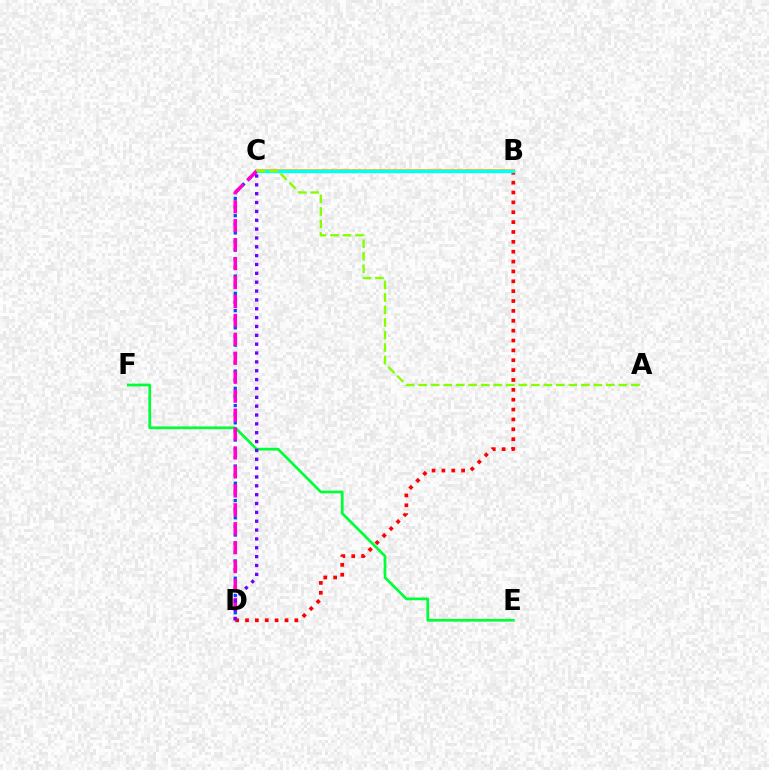{('B', 'C'): [{'color': '#ffbd00', 'line_style': 'solid', 'thickness': 2.72}, {'color': '#00fff6', 'line_style': 'solid', 'thickness': 2.42}], ('B', 'D'): [{'color': '#ff0000', 'line_style': 'dotted', 'thickness': 2.68}], ('C', 'D'): [{'color': '#004bff', 'line_style': 'dotted', 'thickness': 2.35}, {'color': '#ff00cf', 'line_style': 'dashed', 'thickness': 2.57}, {'color': '#7200ff', 'line_style': 'dotted', 'thickness': 2.41}], ('E', 'F'): [{'color': '#00ff39', 'line_style': 'solid', 'thickness': 1.96}], ('A', 'C'): [{'color': '#84ff00', 'line_style': 'dashed', 'thickness': 1.7}]}